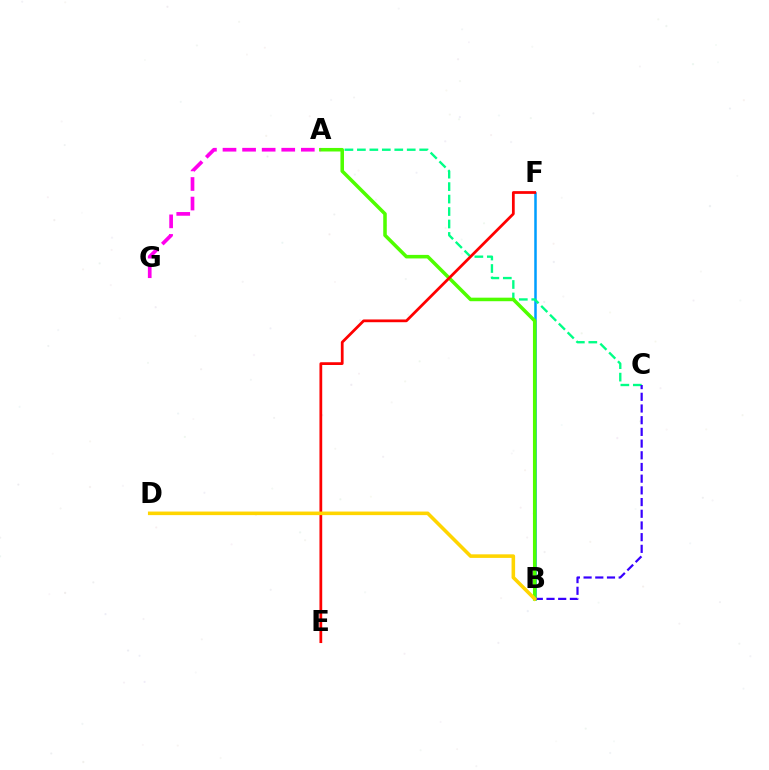{('B', 'F'): [{'color': '#009eff', 'line_style': 'solid', 'thickness': 1.82}], ('A', 'C'): [{'color': '#00ff86', 'line_style': 'dashed', 'thickness': 1.69}], ('A', 'B'): [{'color': '#4fff00', 'line_style': 'solid', 'thickness': 2.55}], ('E', 'F'): [{'color': '#ff0000', 'line_style': 'solid', 'thickness': 1.98}], ('B', 'C'): [{'color': '#3700ff', 'line_style': 'dashed', 'thickness': 1.59}], ('B', 'D'): [{'color': '#ffd500', 'line_style': 'solid', 'thickness': 2.57}], ('A', 'G'): [{'color': '#ff00ed', 'line_style': 'dashed', 'thickness': 2.66}]}